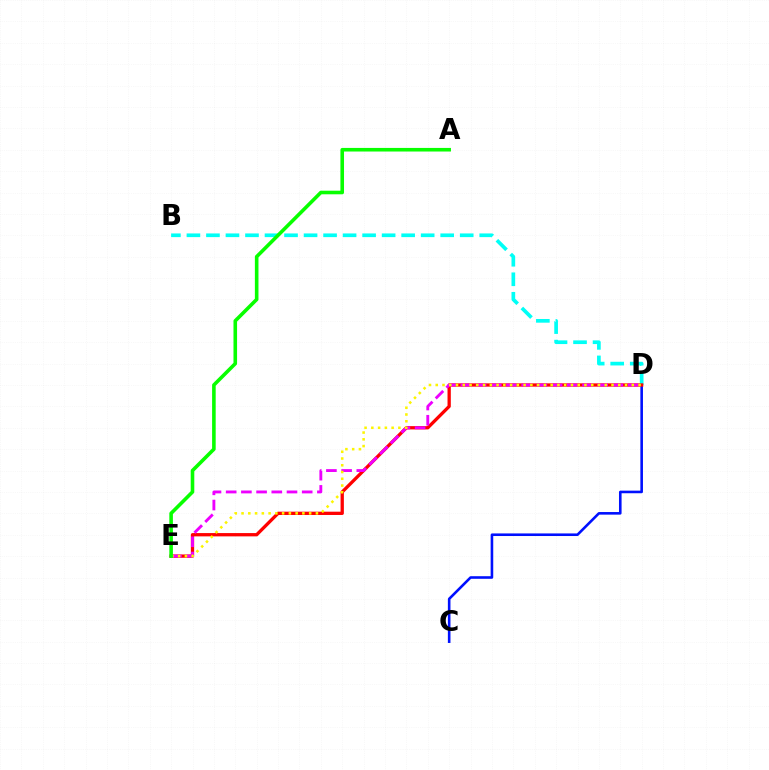{('C', 'D'): [{'color': '#0010ff', 'line_style': 'solid', 'thickness': 1.87}], ('B', 'D'): [{'color': '#00fff6', 'line_style': 'dashed', 'thickness': 2.65}], ('D', 'E'): [{'color': '#ff0000', 'line_style': 'solid', 'thickness': 2.37}, {'color': '#ee00ff', 'line_style': 'dashed', 'thickness': 2.07}, {'color': '#fcf500', 'line_style': 'dotted', 'thickness': 1.84}], ('A', 'E'): [{'color': '#08ff00', 'line_style': 'solid', 'thickness': 2.59}]}